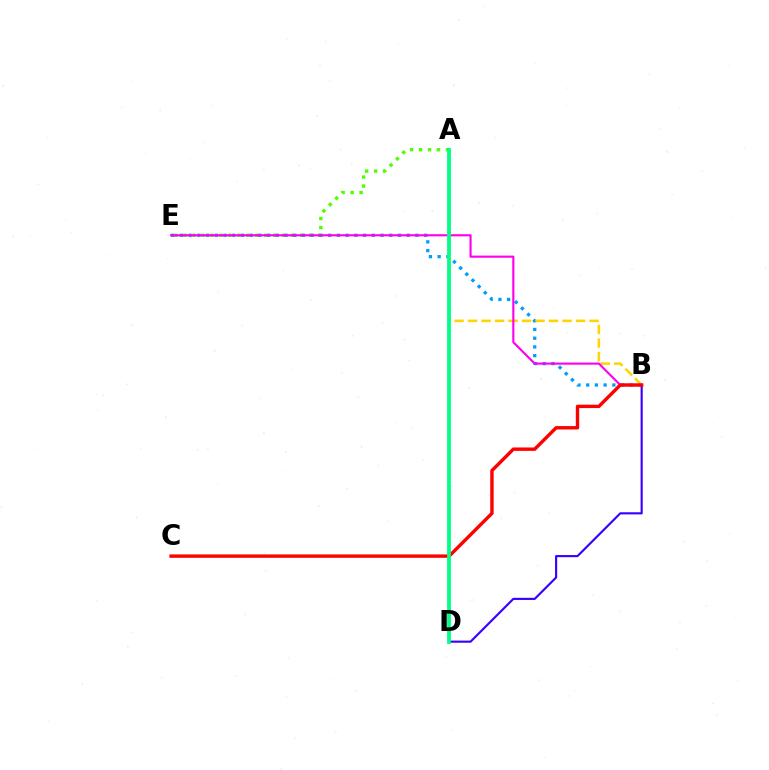{('A', 'E'): [{'color': '#4fff00', 'line_style': 'dotted', 'thickness': 2.44}], ('B', 'E'): [{'color': '#009eff', 'line_style': 'dotted', 'thickness': 2.37}, {'color': '#ff00ed', 'line_style': 'solid', 'thickness': 1.54}], ('A', 'B'): [{'color': '#ffd500', 'line_style': 'dashed', 'thickness': 1.83}], ('B', 'D'): [{'color': '#3700ff', 'line_style': 'solid', 'thickness': 1.54}], ('B', 'C'): [{'color': '#ff0000', 'line_style': 'solid', 'thickness': 2.45}], ('A', 'D'): [{'color': '#00ff86', 'line_style': 'solid', 'thickness': 2.71}]}